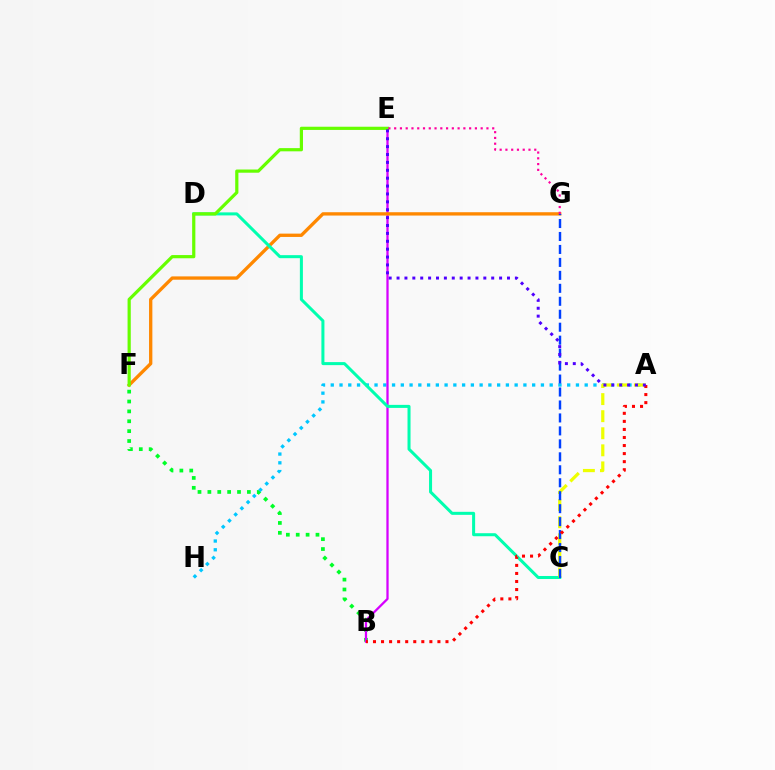{('B', 'F'): [{'color': '#00ff27', 'line_style': 'dotted', 'thickness': 2.68}], ('A', 'H'): [{'color': '#00c7ff', 'line_style': 'dotted', 'thickness': 2.38}], ('B', 'E'): [{'color': '#d600ff', 'line_style': 'solid', 'thickness': 1.64}], ('F', 'G'): [{'color': '#ff8800', 'line_style': 'solid', 'thickness': 2.39}], ('C', 'D'): [{'color': '#00ffaf', 'line_style': 'solid', 'thickness': 2.18}], ('A', 'C'): [{'color': '#eeff00', 'line_style': 'dashed', 'thickness': 2.32}], ('E', 'F'): [{'color': '#66ff00', 'line_style': 'solid', 'thickness': 2.31}], ('C', 'G'): [{'color': '#003fff', 'line_style': 'dashed', 'thickness': 1.76}], ('A', 'B'): [{'color': '#ff0000', 'line_style': 'dotted', 'thickness': 2.19}], ('E', 'G'): [{'color': '#ff00a0', 'line_style': 'dotted', 'thickness': 1.57}], ('A', 'E'): [{'color': '#4f00ff', 'line_style': 'dotted', 'thickness': 2.14}]}